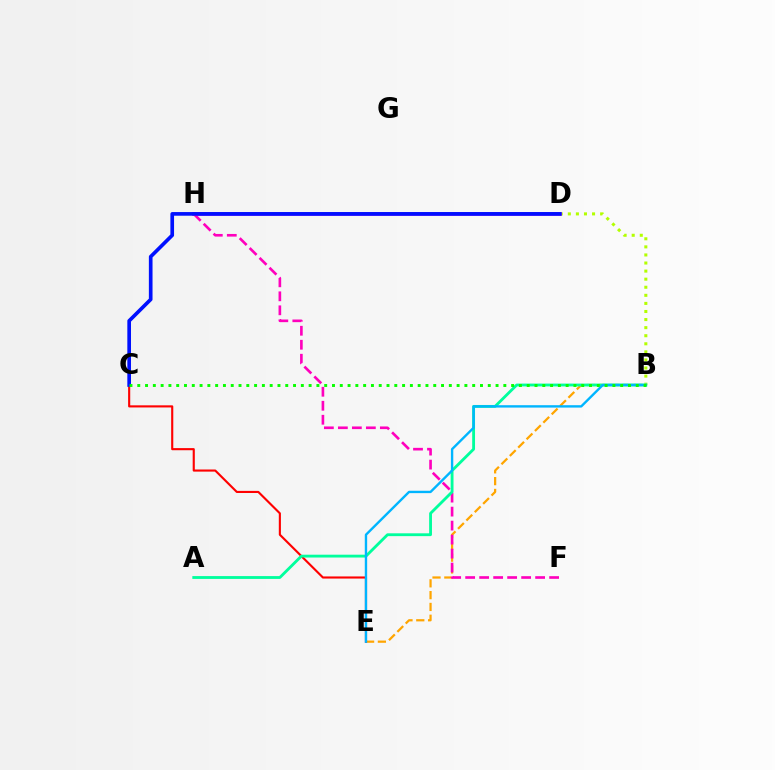{('B', 'E'): [{'color': '#ffa500', 'line_style': 'dashed', 'thickness': 1.6}, {'color': '#00b5ff', 'line_style': 'solid', 'thickness': 1.71}], ('B', 'D'): [{'color': '#b3ff00', 'line_style': 'dotted', 'thickness': 2.19}], ('D', 'H'): [{'color': '#9b00ff', 'line_style': 'solid', 'thickness': 2.53}], ('C', 'E'): [{'color': '#ff0000', 'line_style': 'solid', 'thickness': 1.53}], ('F', 'H'): [{'color': '#ff00bd', 'line_style': 'dashed', 'thickness': 1.9}], ('C', 'D'): [{'color': '#0010ff', 'line_style': 'solid', 'thickness': 2.64}], ('A', 'B'): [{'color': '#00ff9d', 'line_style': 'solid', 'thickness': 2.04}], ('B', 'C'): [{'color': '#08ff00', 'line_style': 'dotted', 'thickness': 2.12}]}